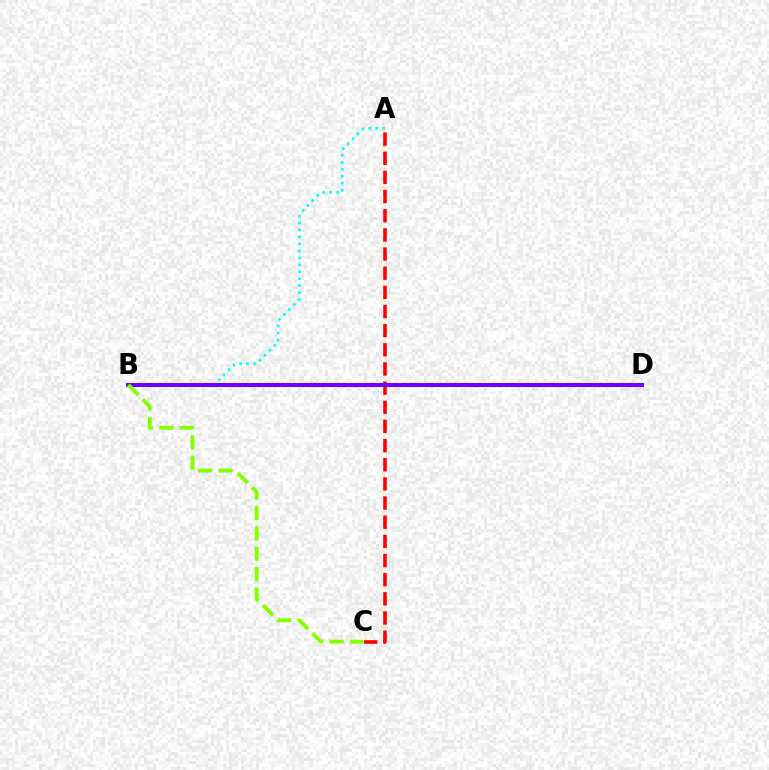{('A', 'B'): [{'color': '#00fff6', 'line_style': 'dotted', 'thickness': 1.9}], ('A', 'C'): [{'color': '#ff0000', 'line_style': 'dashed', 'thickness': 2.6}], ('B', 'D'): [{'color': '#7200ff', 'line_style': 'solid', 'thickness': 2.9}], ('B', 'C'): [{'color': '#84ff00', 'line_style': 'dashed', 'thickness': 2.77}]}